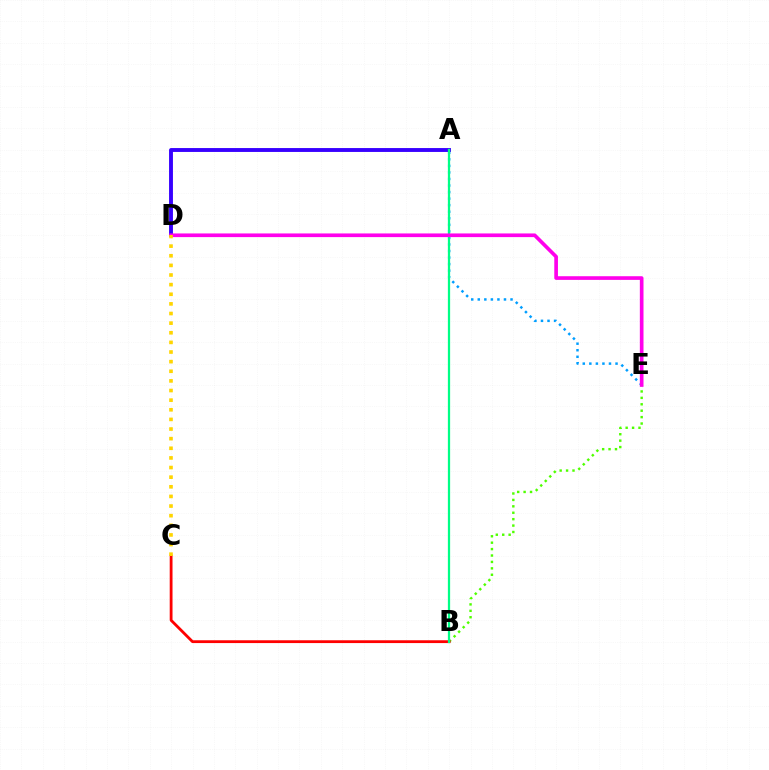{('B', 'E'): [{'color': '#4fff00', 'line_style': 'dotted', 'thickness': 1.74}], ('B', 'C'): [{'color': '#ff0000', 'line_style': 'solid', 'thickness': 2.02}], ('A', 'E'): [{'color': '#009eff', 'line_style': 'dotted', 'thickness': 1.78}], ('A', 'D'): [{'color': '#3700ff', 'line_style': 'solid', 'thickness': 2.79}], ('A', 'B'): [{'color': '#00ff86', 'line_style': 'solid', 'thickness': 1.62}], ('D', 'E'): [{'color': '#ff00ed', 'line_style': 'solid', 'thickness': 2.64}], ('C', 'D'): [{'color': '#ffd500', 'line_style': 'dotted', 'thickness': 2.62}]}